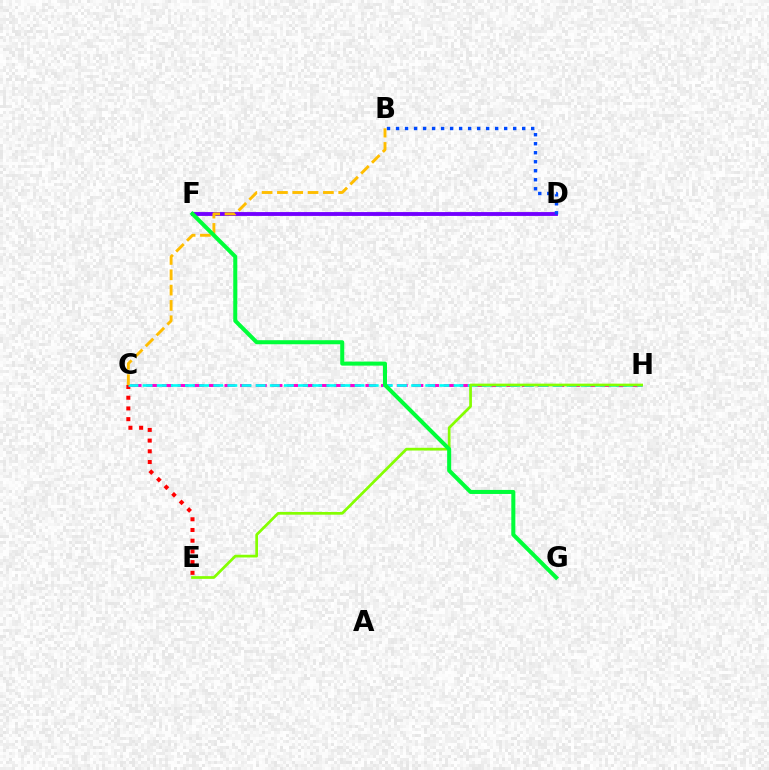{('C', 'H'): [{'color': '#ff00cf', 'line_style': 'dashed', 'thickness': 2.13}, {'color': '#00fff6', 'line_style': 'dashed', 'thickness': 1.92}], ('C', 'E'): [{'color': '#ff0000', 'line_style': 'dotted', 'thickness': 2.91}], ('E', 'H'): [{'color': '#84ff00', 'line_style': 'solid', 'thickness': 1.96}], ('D', 'F'): [{'color': '#7200ff', 'line_style': 'solid', 'thickness': 2.77}], ('B', 'C'): [{'color': '#ffbd00', 'line_style': 'dashed', 'thickness': 2.08}], ('F', 'G'): [{'color': '#00ff39', 'line_style': 'solid', 'thickness': 2.91}], ('B', 'D'): [{'color': '#004bff', 'line_style': 'dotted', 'thickness': 2.45}]}